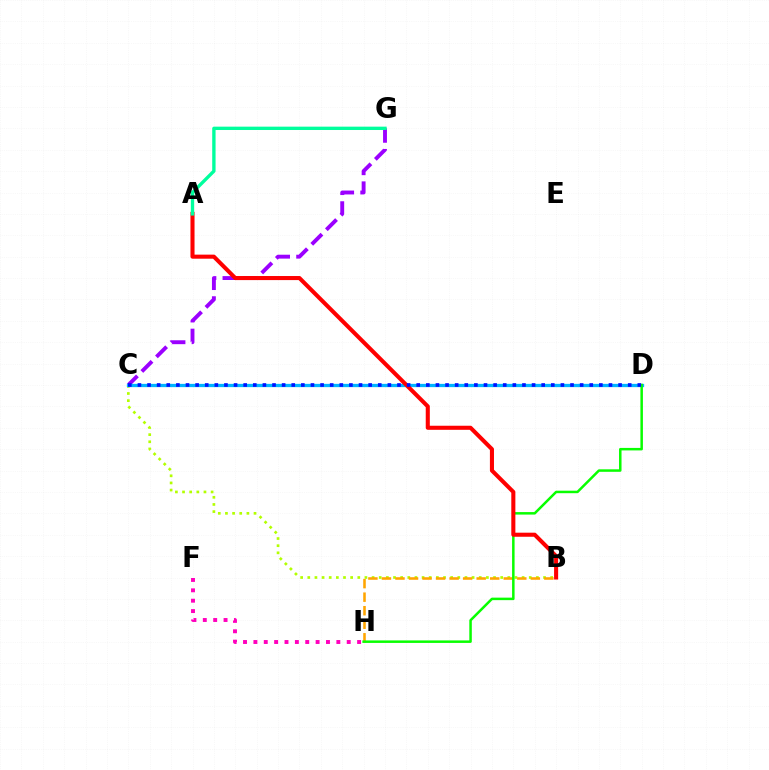{('F', 'H'): [{'color': '#ff00bd', 'line_style': 'dotted', 'thickness': 2.82}], ('C', 'G'): [{'color': '#9b00ff', 'line_style': 'dashed', 'thickness': 2.8}], ('B', 'C'): [{'color': '#b3ff00', 'line_style': 'dotted', 'thickness': 1.94}], ('C', 'D'): [{'color': '#00b5ff', 'line_style': 'solid', 'thickness': 2.35}, {'color': '#0010ff', 'line_style': 'dotted', 'thickness': 2.61}], ('B', 'H'): [{'color': '#ffa500', 'line_style': 'dashed', 'thickness': 1.84}], ('D', 'H'): [{'color': '#08ff00', 'line_style': 'solid', 'thickness': 1.8}], ('A', 'B'): [{'color': '#ff0000', 'line_style': 'solid', 'thickness': 2.93}], ('A', 'G'): [{'color': '#00ff9d', 'line_style': 'solid', 'thickness': 2.41}]}